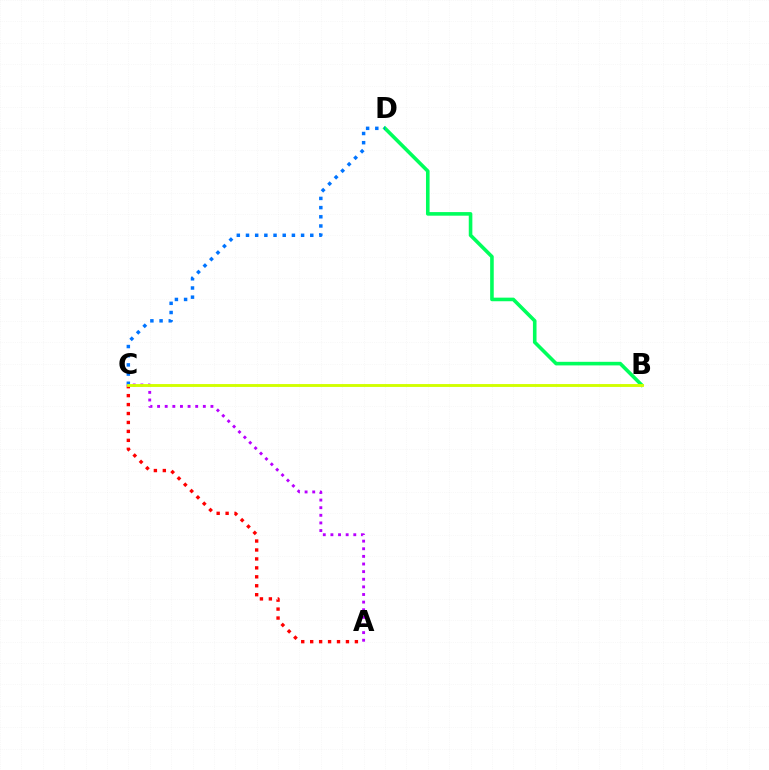{('A', 'C'): [{'color': '#ff0000', 'line_style': 'dotted', 'thickness': 2.43}, {'color': '#b900ff', 'line_style': 'dotted', 'thickness': 2.07}], ('B', 'D'): [{'color': '#00ff5c', 'line_style': 'solid', 'thickness': 2.59}], ('C', 'D'): [{'color': '#0074ff', 'line_style': 'dotted', 'thickness': 2.49}], ('B', 'C'): [{'color': '#d1ff00', 'line_style': 'solid', 'thickness': 2.08}]}